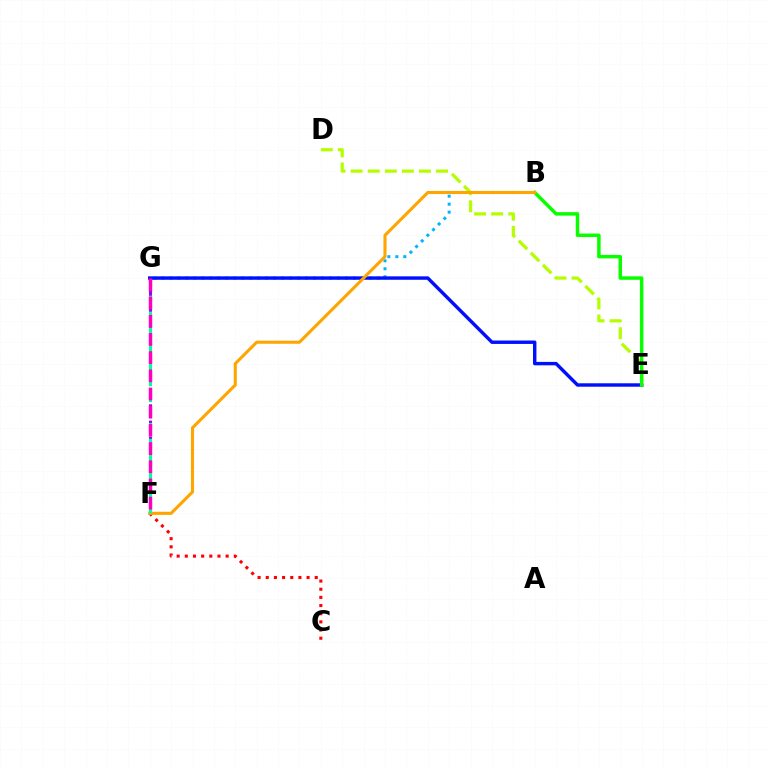{('D', 'E'): [{'color': '#b3ff00', 'line_style': 'dashed', 'thickness': 2.32}], ('B', 'G'): [{'color': '#00b5ff', 'line_style': 'dotted', 'thickness': 2.17}], ('E', 'G'): [{'color': '#0010ff', 'line_style': 'solid', 'thickness': 2.47}], ('B', 'E'): [{'color': '#08ff00', 'line_style': 'solid', 'thickness': 2.51}], ('F', 'G'): [{'color': '#9b00ff', 'line_style': 'dashed', 'thickness': 2.21}, {'color': '#00ff9d', 'line_style': 'dashed', 'thickness': 2.16}, {'color': '#ff00bd', 'line_style': 'dashed', 'thickness': 2.47}], ('C', 'F'): [{'color': '#ff0000', 'line_style': 'dotted', 'thickness': 2.22}], ('B', 'F'): [{'color': '#ffa500', 'line_style': 'solid', 'thickness': 2.22}]}